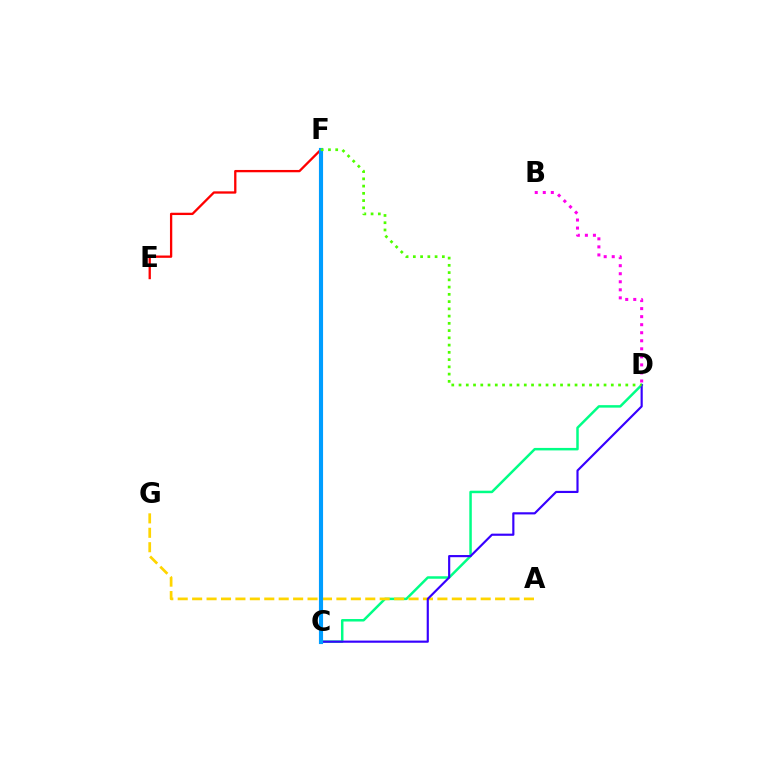{('C', 'D'): [{'color': '#00ff86', 'line_style': 'solid', 'thickness': 1.79}, {'color': '#3700ff', 'line_style': 'solid', 'thickness': 1.55}], ('A', 'G'): [{'color': '#ffd500', 'line_style': 'dashed', 'thickness': 1.96}], ('B', 'D'): [{'color': '#ff00ed', 'line_style': 'dotted', 'thickness': 2.18}], ('E', 'F'): [{'color': '#ff0000', 'line_style': 'solid', 'thickness': 1.66}], ('C', 'F'): [{'color': '#009eff', 'line_style': 'solid', 'thickness': 2.97}], ('D', 'F'): [{'color': '#4fff00', 'line_style': 'dotted', 'thickness': 1.97}]}